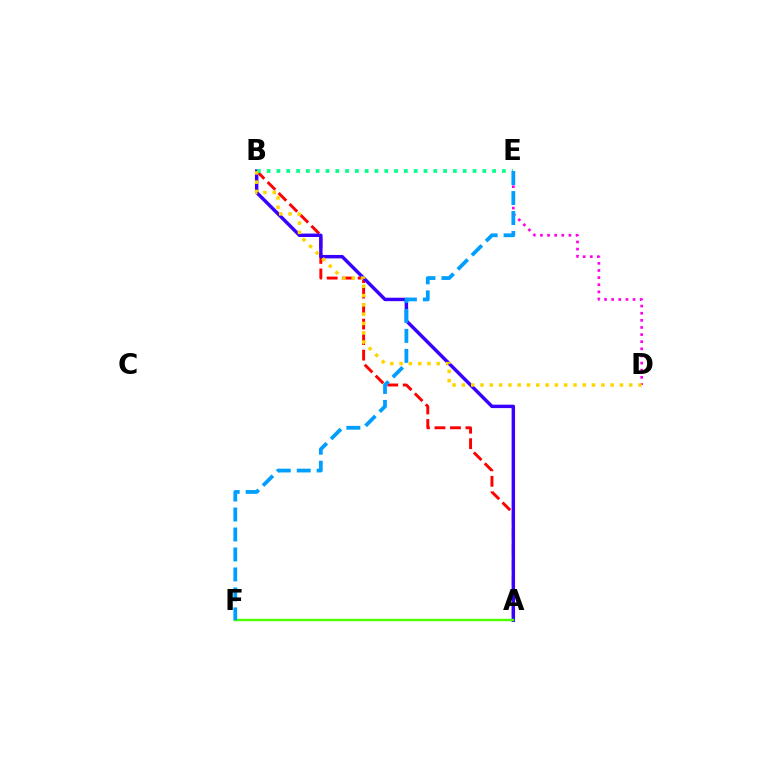{('D', 'E'): [{'color': '#ff00ed', 'line_style': 'dotted', 'thickness': 1.94}], ('A', 'B'): [{'color': '#ff0000', 'line_style': 'dashed', 'thickness': 2.11}, {'color': '#3700ff', 'line_style': 'solid', 'thickness': 2.47}], ('B', 'E'): [{'color': '#00ff86', 'line_style': 'dotted', 'thickness': 2.66}], ('A', 'F'): [{'color': '#4fff00', 'line_style': 'solid', 'thickness': 1.76}], ('E', 'F'): [{'color': '#009eff', 'line_style': 'dashed', 'thickness': 2.71}], ('B', 'D'): [{'color': '#ffd500', 'line_style': 'dotted', 'thickness': 2.53}]}